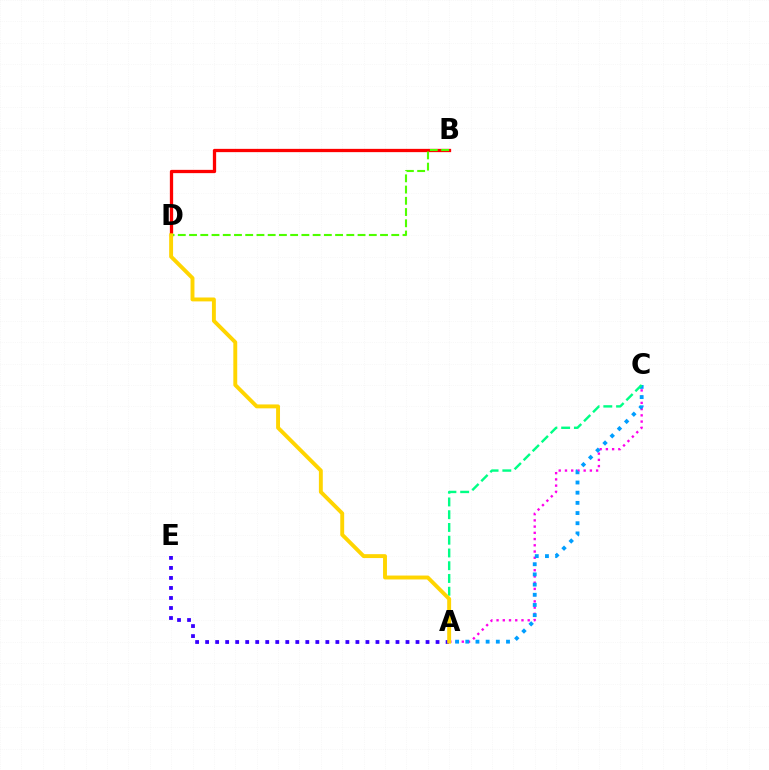{('A', 'C'): [{'color': '#ff00ed', 'line_style': 'dotted', 'thickness': 1.69}, {'color': '#009eff', 'line_style': 'dotted', 'thickness': 2.77}, {'color': '#00ff86', 'line_style': 'dashed', 'thickness': 1.73}], ('B', 'D'): [{'color': '#ff0000', 'line_style': 'solid', 'thickness': 2.36}, {'color': '#4fff00', 'line_style': 'dashed', 'thickness': 1.53}], ('A', 'E'): [{'color': '#3700ff', 'line_style': 'dotted', 'thickness': 2.72}], ('A', 'D'): [{'color': '#ffd500', 'line_style': 'solid', 'thickness': 2.81}]}